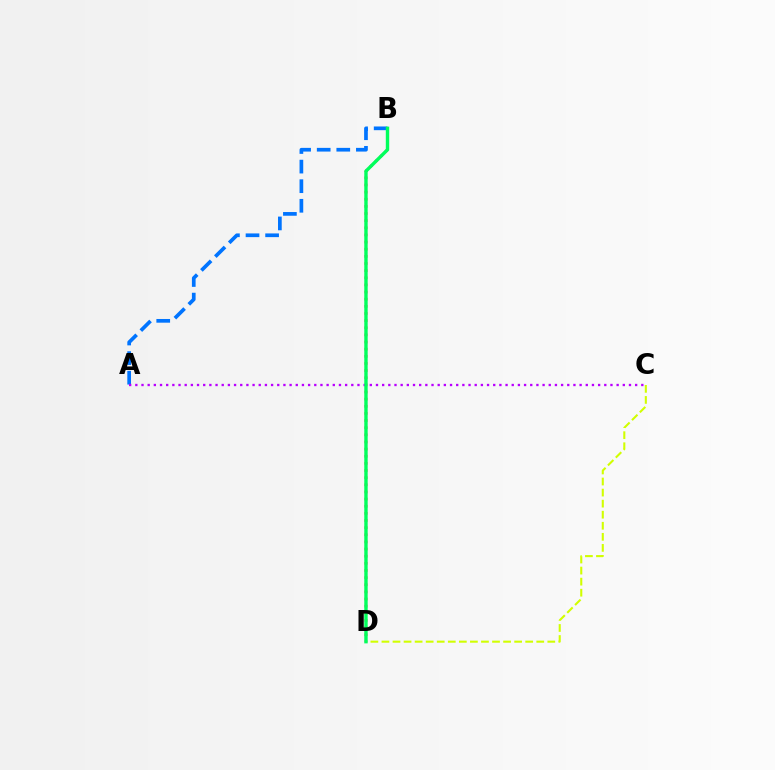{('B', 'D'): [{'color': '#ff0000', 'line_style': 'dotted', 'thickness': 1.94}, {'color': '#00ff5c', 'line_style': 'solid', 'thickness': 2.45}], ('A', 'B'): [{'color': '#0074ff', 'line_style': 'dashed', 'thickness': 2.66}], ('A', 'C'): [{'color': '#b900ff', 'line_style': 'dotted', 'thickness': 1.68}], ('C', 'D'): [{'color': '#d1ff00', 'line_style': 'dashed', 'thickness': 1.5}]}